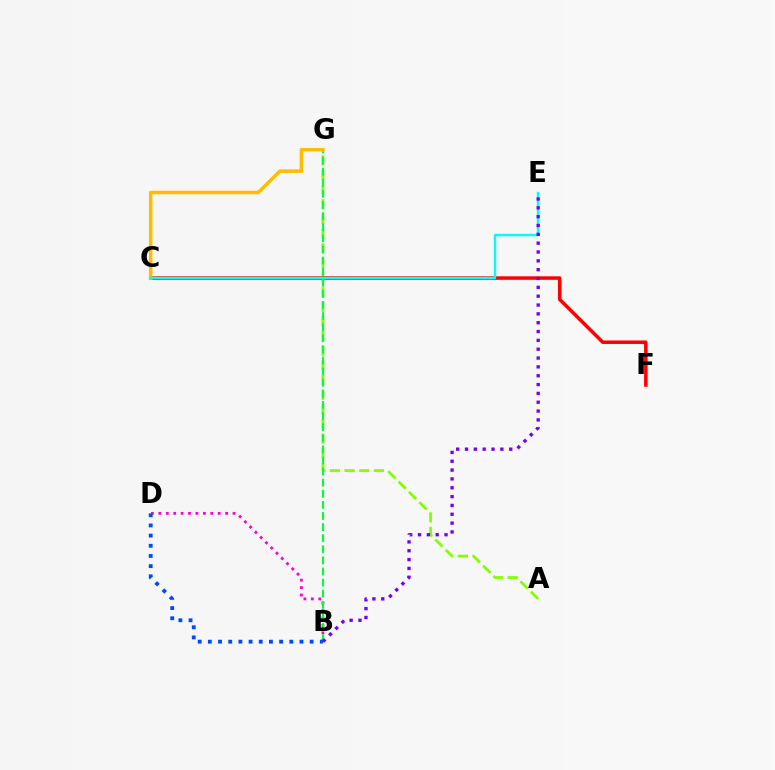{('A', 'G'): [{'color': '#84ff00', 'line_style': 'dashed', 'thickness': 1.99}], ('B', 'D'): [{'color': '#ff00cf', 'line_style': 'dotted', 'thickness': 2.02}, {'color': '#004bff', 'line_style': 'dotted', 'thickness': 2.77}], ('C', 'F'): [{'color': '#ff0000', 'line_style': 'solid', 'thickness': 2.52}], ('B', 'G'): [{'color': '#00ff39', 'line_style': 'dashed', 'thickness': 1.51}], ('C', 'G'): [{'color': '#ffbd00', 'line_style': 'solid', 'thickness': 2.52}], ('C', 'E'): [{'color': '#00fff6', 'line_style': 'solid', 'thickness': 1.71}], ('B', 'E'): [{'color': '#7200ff', 'line_style': 'dotted', 'thickness': 2.4}]}